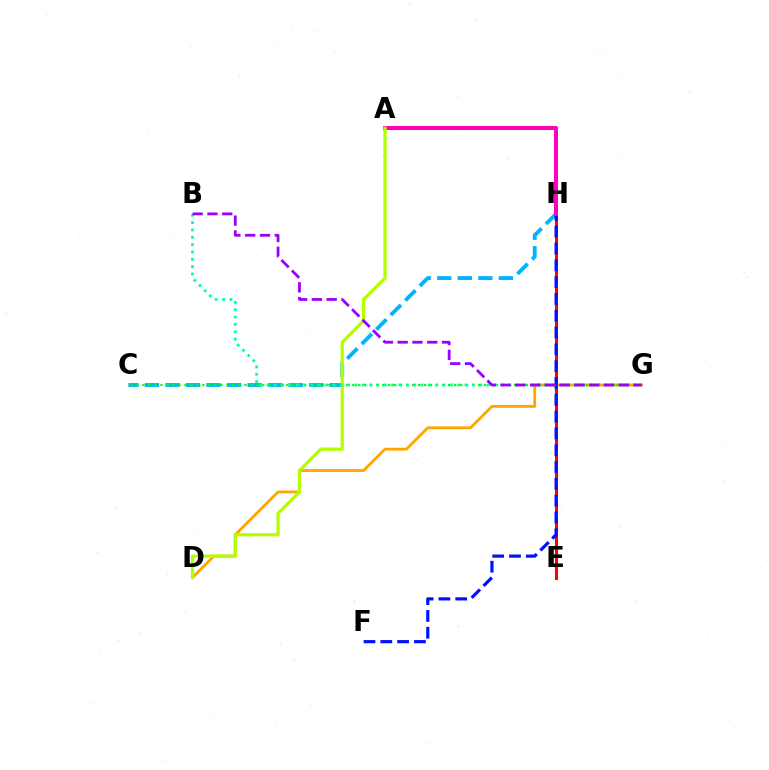{('E', 'H'): [{'color': '#ff0000', 'line_style': 'solid', 'thickness': 2.2}], ('D', 'G'): [{'color': '#ffa500', 'line_style': 'solid', 'thickness': 2.03}], ('C', 'H'): [{'color': '#00b5ff', 'line_style': 'dashed', 'thickness': 2.79}], ('C', 'G'): [{'color': '#08ff00', 'line_style': 'dotted', 'thickness': 1.63}], ('F', 'H'): [{'color': '#0010ff', 'line_style': 'dashed', 'thickness': 2.28}], ('A', 'H'): [{'color': '#ff00bd', 'line_style': 'solid', 'thickness': 2.9}], ('A', 'D'): [{'color': '#b3ff00', 'line_style': 'solid', 'thickness': 2.34}], ('B', 'G'): [{'color': '#00ff9d', 'line_style': 'dotted', 'thickness': 1.99}, {'color': '#9b00ff', 'line_style': 'dashed', 'thickness': 2.01}]}